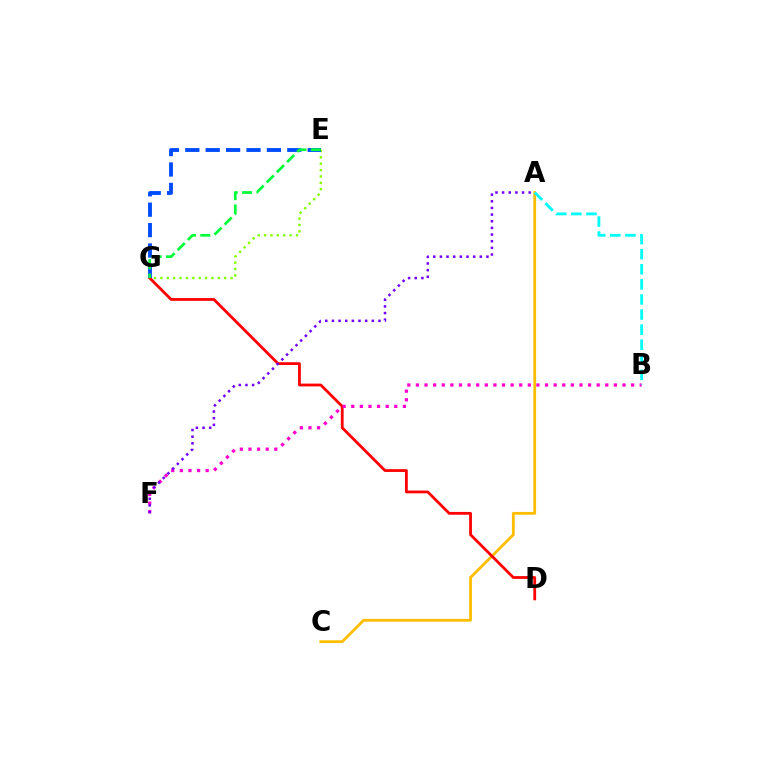{('A', 'C'): [{'color': '#ffbd00', 'line_style': 'solid', 'thickness': 2.01}], ('D', 'G'): [{'color': '#ff0000', 'line_style': 'solid', 'thickness': 2.01}], ('B', 'F'): [{'color': '#ff00cf', 'line_style': 'dotted', 'thickness': 2.34}], ('E', 'G'): [{'color': '#84ff00', 'line_style': 'dotted', 'thickness': 1.73}, {'color': '#004bff', 'line_style': 'dashed', 'thickness': 2.77}, {'color': '#00ff39', 'line_style': 'dashed', 'thickness': 1.96}], ('A', 'F'): [{'color': '#7200ff', 'line_style': 'dotted', 'thickness': 1.81}], ('A', 'B'): [{'color': '#00fff6', 'line_style': 'dashed', 'thickness': 2.05}]}